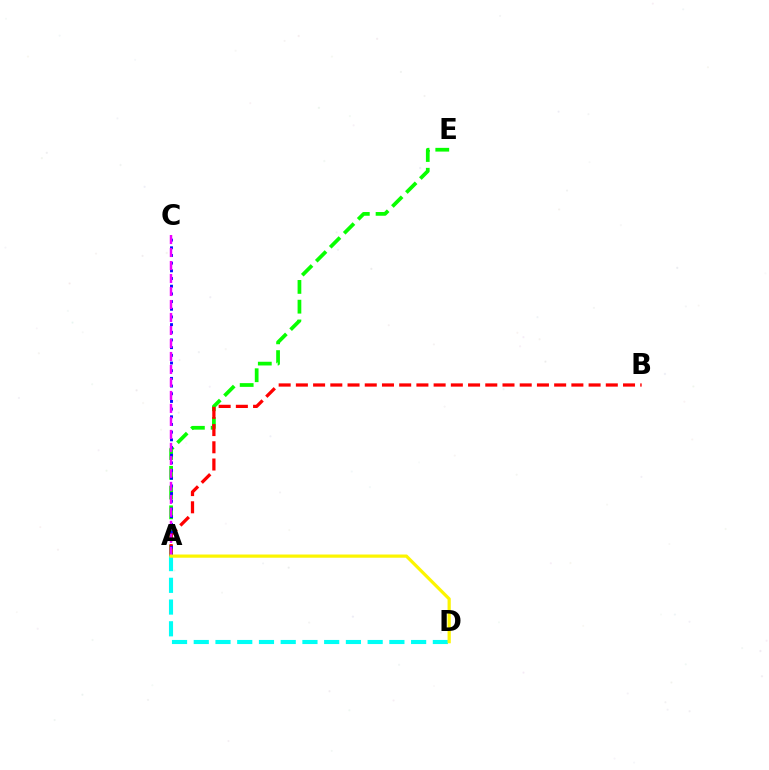{('A', 'D'): [{'color': '#00fff6', 'line_style': 'dashed', 'thickness': 2.95}, {'color': '#fcf500', 'line_style': 'solid', 'thickness': 2.31}], ('A', 'E'): [{'color': '#08ff00', 'line_style': 'dashed', 'thickness': 2.68}], ('A', 'B'): [{'color': '#ff0000', 'line_style': 'dashed', 'thickness': 2.34}], ('A', 'C'): [{'color': '#0010ff', 'line_style': 'dotted', 'thickness': 2.09}, {'color': '#ee00ff', 'line_style': 'dashed', 'thickness': 1.76}]}